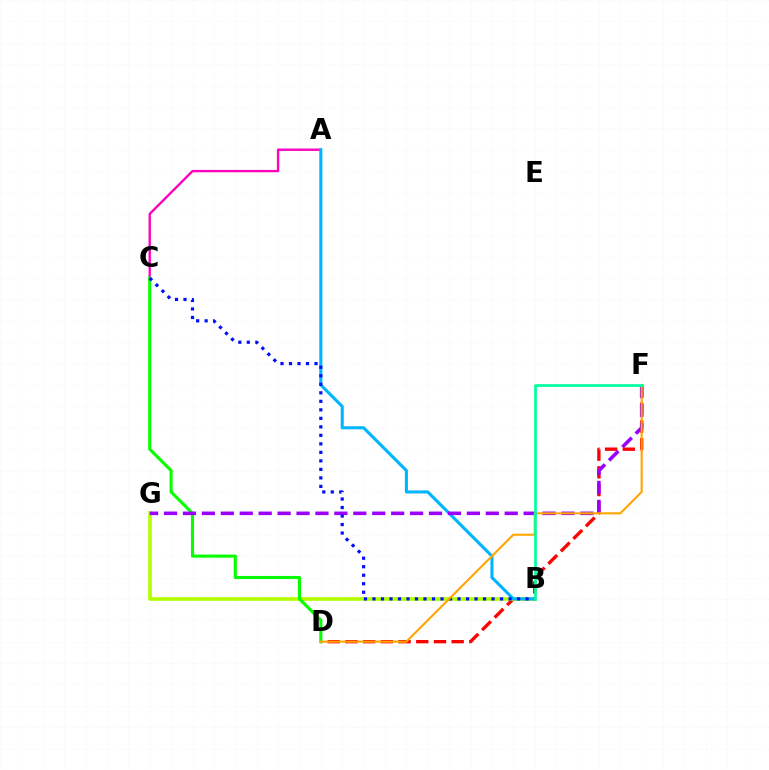{('D', 'F'): [{'color': '#ff0000', 'line_style': 'dashed', 'thickness': 2.41}, {'color': '#ffa500', 'line_style': 'solid', 'thickness': 1.51}], ('A', 'C'): [{'color': '#ff00bd', 'line_style': 'solid', 'thickness': 1.7}], ('B', 'G'): [{'color': '#b3ff00', 'line_style': 'solid', 'thickness': 2.64}], ('A', 'B'): [{'color': '#00b5ff', 'line_style': 'solid', 'thickness': 2.22}], ('C', 'D'): [{'color': '#08ff00', 'line_style': 'solid', 'thickness': 2.23}], ('F', 'G'): [{'color': '#9b00ff', 'line_style': 'dashed', 'thickness': 2.57}], ('B', 'C'): [{'color': '#0010ff', 'line_style': 'dotted', 'thickness': 2.31}], ('B', 'F'): [{'color': '#00ff9d', 'line_style': 'solid', 'thickness': 1.94}]}